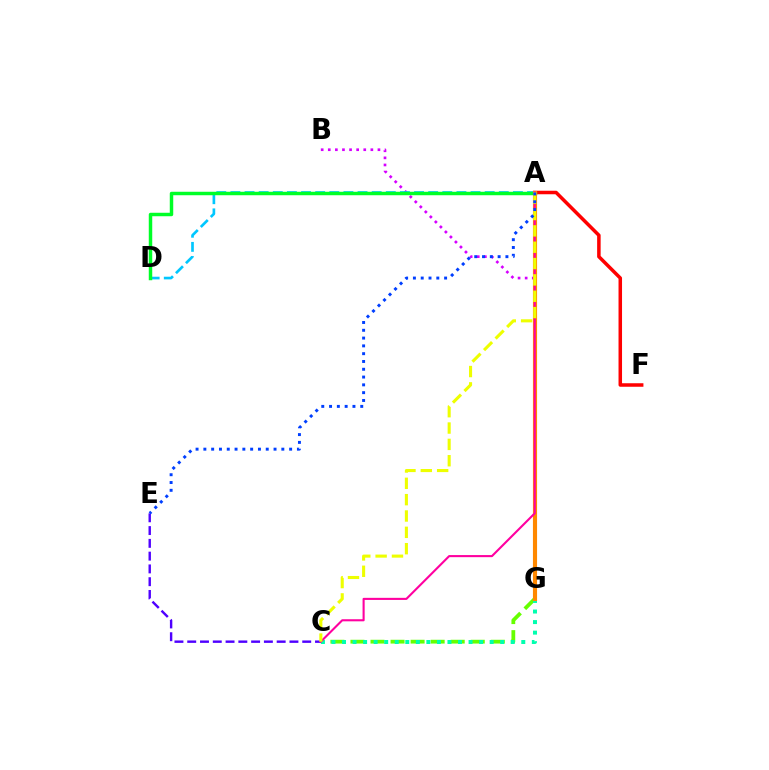{('A', 'F'): [{'color': '#ff0000', 'line_style': 'solid', 'thickness': 2.53}], ('C', 'G'): [{'color': '#66ff00', 'line_style': 'dashed', 'thickness': 2.72}, {'color': '#00ffaf', 'line_style': 'dotted', 'thickness': 2.87}], ('B', 'G'): [{'color': '#d600ff', 'line_style': 'dotted', 'thickness': 1.93}], ('A', 'D'): [{'color': '#00c7ff', 'line_style': 'dashed', 'thickness': 1.92}, {'color': '#00ff27', 'line_style': 'solid', 'thickness': 2.5}], ('C', 'E'): [{'color': '#4f00ff', 'line_style': 'dashed', 'thickness': 1.74}], ('A', 'G'): [{'color': '#ff8800', 'line_style': 'solid', 'thickness': 2.98}], ('A', 'C'): [{'color': '#ff00a0', 'line_style': 'solid', 'thickness': 1.51}, {'color': '#eeff00', 'line_style': 'dashed', 'thickness': 2.22}], ('A', 'E'): [{'color': '#003fff', 'line_style': 'dotted', 'thickness': 2.12}]}